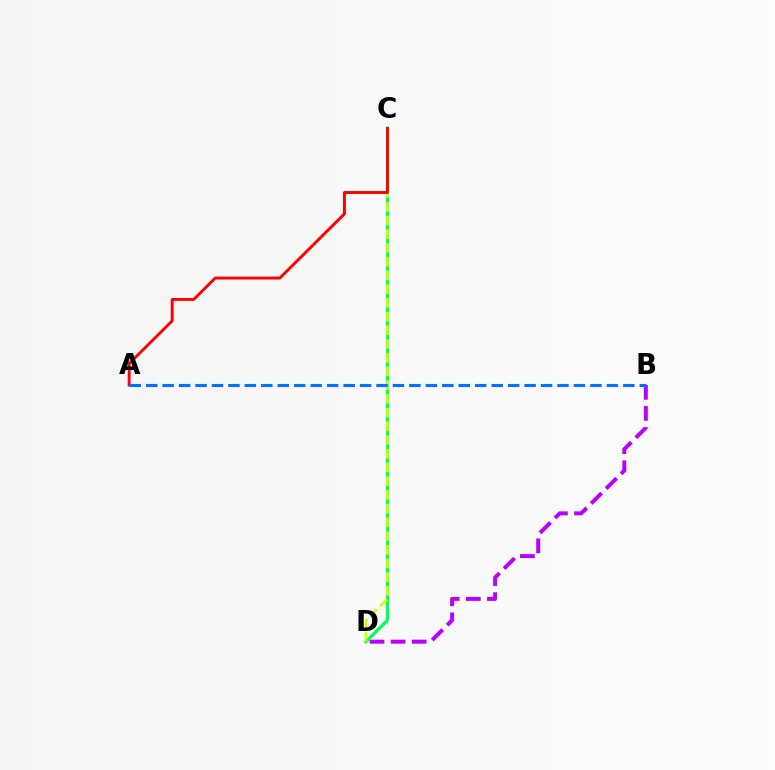{('B', 'D'): [{'color': '#b900ff', 'line_style': 'dashed', 'thickness': 2.86}], ('C', 'D'): [{'color': '#00ff5c', 'line_style': 'solid', 'thickness': 2.35}, {'color': '#d1ff00', 'line_style': 'dashed', 'thickness': 1.86}], ('A', 'C'): [{'color': '#ff0000', 'line_style': 'solid', 'thickness': 2.09}], ('A', 'B'): [{'color': '#0074ff', 'line_style': 'dashed', 'thickness': 2.24}]}